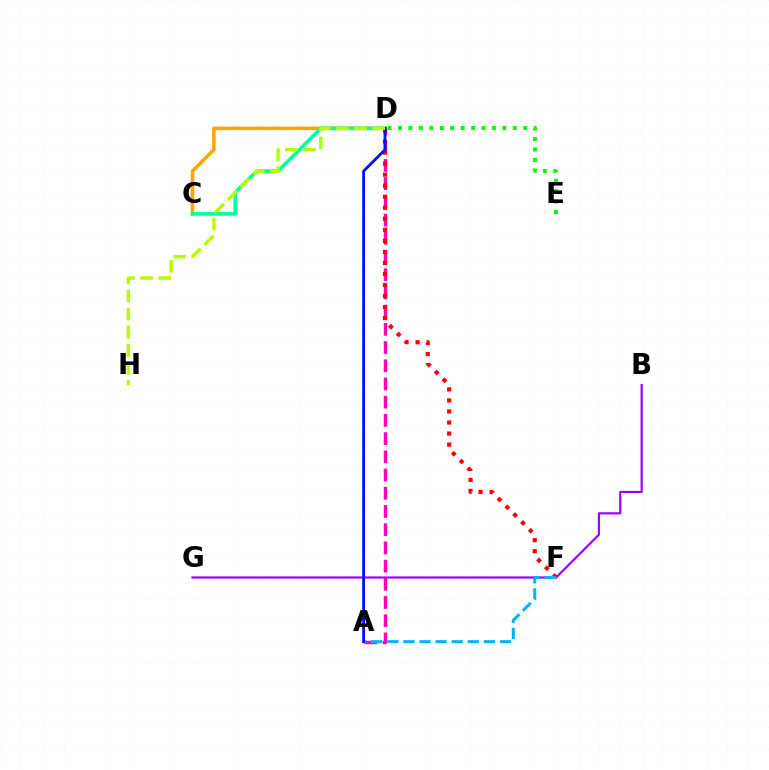{('B', 'G'): [{'color': '#9b00ff', 'line_style': 'solid', 'thickness': 1.57}], ('A', 'D'): [{'color': '#ff00bd', 'line_style': 'dashed', 'thickness': 2.47}, {'color': '#0010ff', 'line_style': 'solid', 'thickness': 2.03}], ('C', 'D'): [{'color': '#ffa500', 'line_style': 'solid', 'thickness': 2.55}, {'color': '#00ff9d', 'line_style': 'solid', 'thickness': 2.58}], ('D', 'F'): [{'color': '#ff0000', 'line_style': 'dotted', 'thickness': 3.0}], ('A', 'F'): [{'color': '#00b5ff', 'line_style': 'dashed', 'thickness': 2.19}], ('D', 'H'): [{'color': '#b3ff00', 'line_style': 'dashed', 'thickness': 2.46}], ('D', 'E'): [{'color': '#08ff00', 'line_style': 'dotted', 'thickness': 2.84}]}